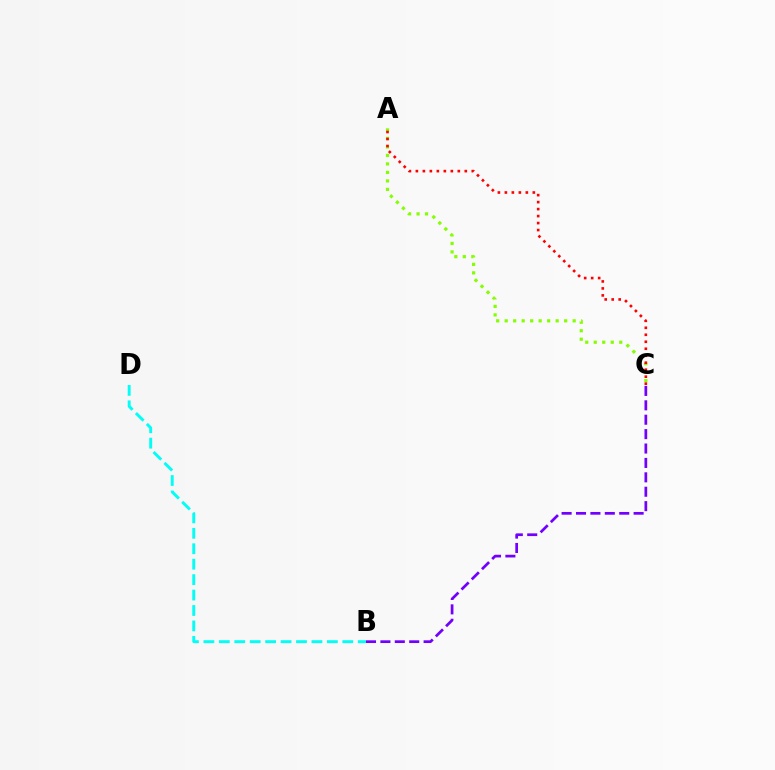{('B', 'D'): [{'color': '#00fff6', 'line_style': 'dashed', 'thickness': 2.1}], ('A', 'C'): [{'color': '#84ff00', 'line_style': 'dotted', 'thickness': 2.31}, {'color': '#ff0000', 'line_style': 'dotted', 'thickness': 1.9}], ('B', 'C'): [{'color': '#7200ff', 'line_style': 'dashed', 'thickness': 1.96}]}